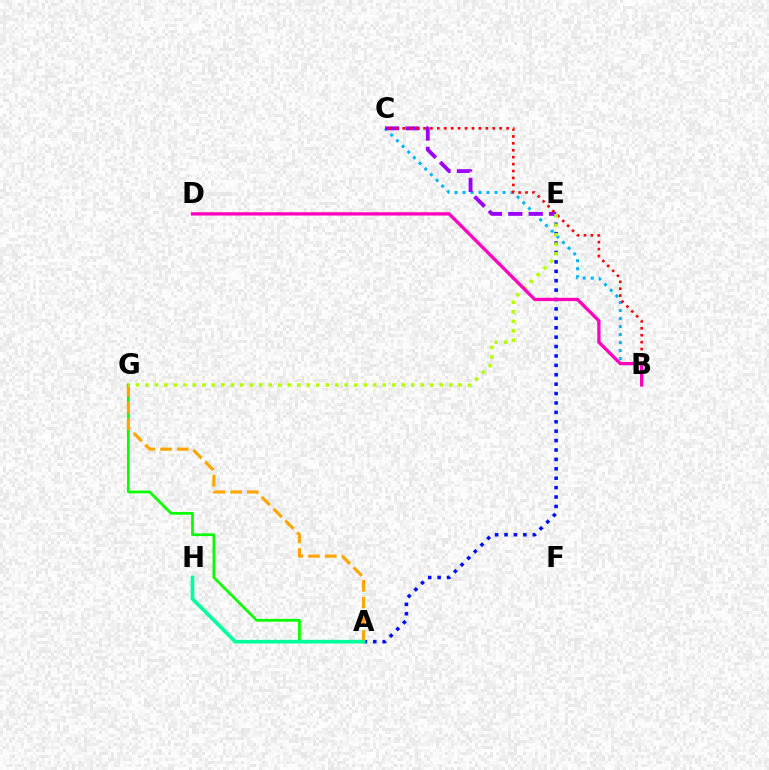{('A', 'E'): [{'color': '#0010ff', 'line_style': 'dotted', 'thickness': 2.56}], ('A', 'G'): [{'color': '#08ff00', 'line_style': 'solid', 'thickness': 1.96}, {'color': '#ffa500', 'line_style': 'dashed', 'thickness': 2.27}], ('B', 'C'): [{'color': '#00b5ff', 'line_style': 'dotted', 'thickness': 2.18}, {'color': '#ff0000', 'line_style': 'dotted', 'thickness': 1.88}], ('C', 'E'): [{'color': '#9b00ff', 'line_style': 'dashed', 'thickness': 2.77}], ('A', 'H'): [{'color': '#00ff9d', 'line_style': 'solid', 'thickness': 2.63}], ('E', 'G'): [{'color': '#b3ff00', 'line_style': 'dotted', 'thickness': 2.58}], ('B', 'D'): [{'color': '#ff00bd', 'line_style': 'solid', 'thickness': 2.37}]}